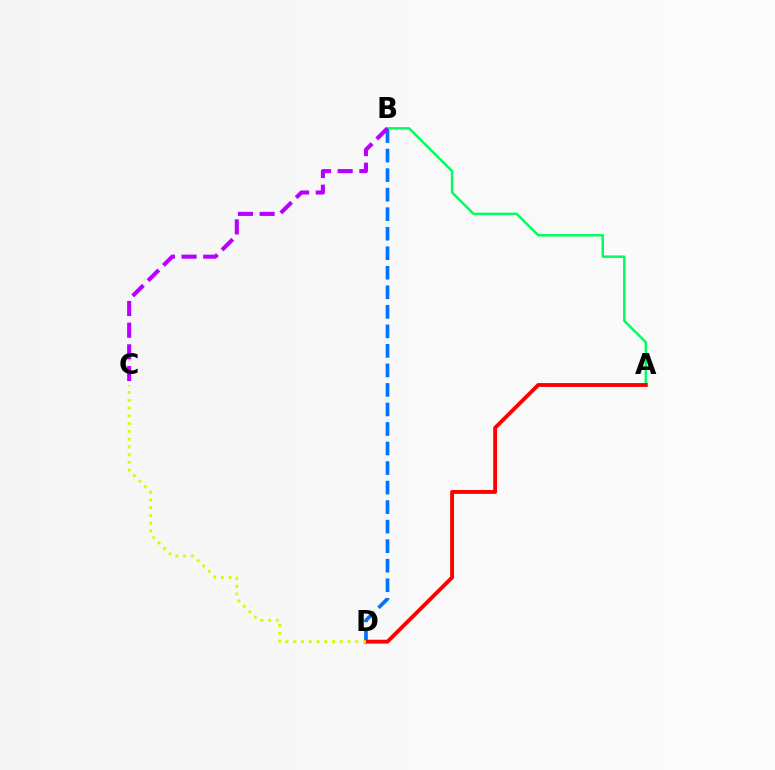{('B', 'D'): [{'color': '#0074ff', 'line_style': 'dashed', 'thickness': 2.65}], ('A', 'B'): [{'color': '#00ff5c', 'line_style': 'solid', 'thickness': 1.79}], ('A', 'D'): [{'color': '#ff0000', 'line_style': 'solid', 'thickness': 2.78}], ('B', 'C'): [{'color': '#b900ff', 'line_style': 'dashed', 'thickness': 2.94}], ('C', 'D'): [{'color': '#d1ff00', 'line_style': 'dotted', 'thickness': 2.11}]}